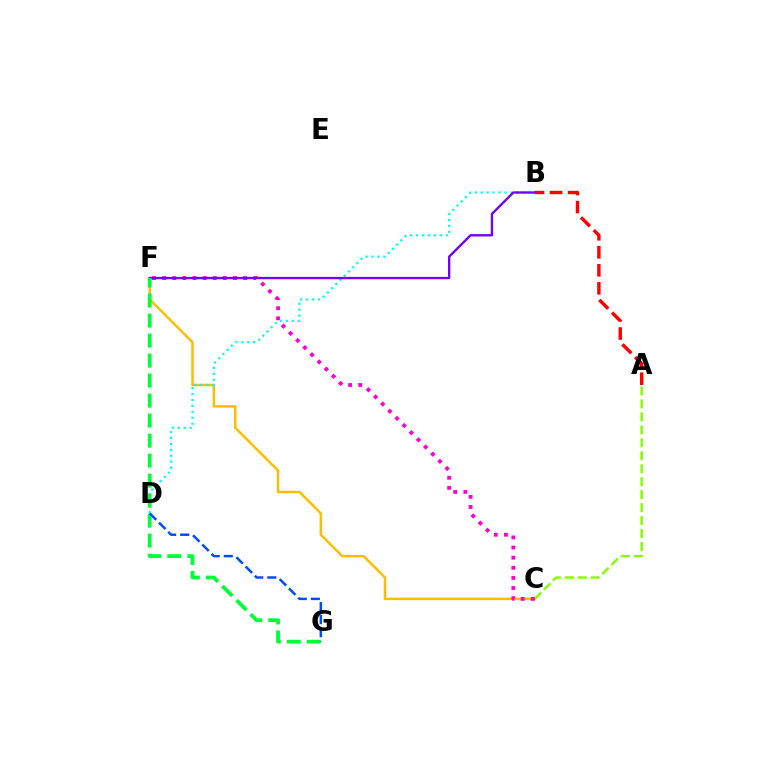{('C', 'F'): [{'color': '#ffbd00', 'line_style': 'solid', 'thickness': 1.79}, {'color': '#ff00cf', 'line_style': 'dotted', 'thickness': 2.75}], ('A', 'C'): [{'color': '#84ff00', 'line_style': 'dashed', 'thickness': 1.76}], ('B', 'D'): [{'color': '#00fff6', 'line_style': 'dotted', 'thickness': 1.61}], ('A', 'B'): [{'color': '#ff0000', 'line_style': 'dashed', 'thickness': 2.45}], ('B', 'F'): [{'color': '#7200ff', 'line_style': 'solid', 'thickness': 1.7}], ('F', 'G'): [{'color': '#00ff39', 'line_style': 'dashed', 'thickness': 2.72}], ('D', 'G'): [{'color': '#004bff', 'line_style': 'dashed', 'thickness': 1.78}]}